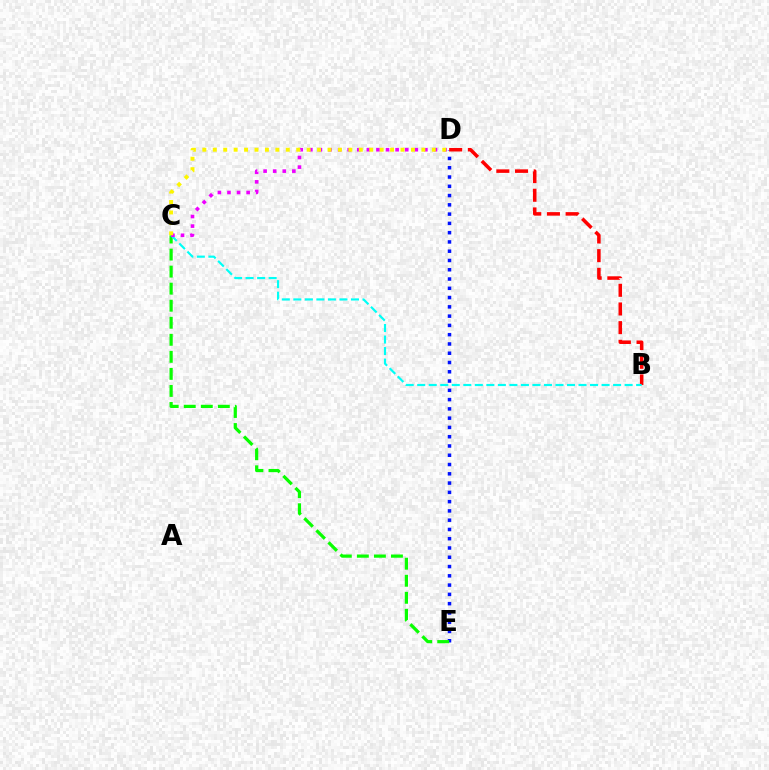{('D', 'E'): [{'color': '#0010ff', 'line_style': 'dotted', 'thickness': 2.52}], ('C', 'E'): [{'color': '#08ff00', 'line_style': 'dashed', 'thickness': 2.32}], ('B', 'D'): [{'color': '#ff0000', 'line_style': 'dashed', 'thickness': 2.54}], ('B', 'C'): [{'color': '#00fff6', 'line_style': 'dashed', 'thickness': 1.57}], ('C', 'D'): [{'color': '#ee00ff', 'line_style': 'dotted', 'thickness': 2.6}, {'color': '#fcf500', 'line_style': 'dotted', 'thickness': 2.83}]}